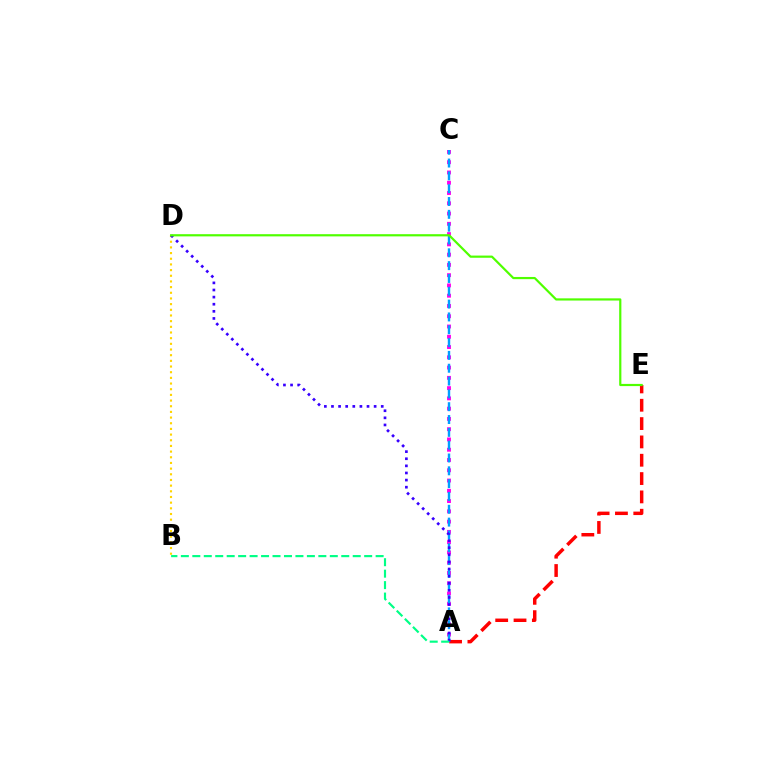{('A', 'C'): [{'color': '#ff00ed', 'line_style': 'dotted', 'thickness': 2.79}, {'color': '#009eff', 'line_style': 'dashed', 'thickness': 1.74}], ('B', 'D'): [{'color': '#ffd500', 'line_style': 'dotted', 'thickness': 1.54}], ('A', 'E'): [{'color': '#ff0000', 'line_style': 'dashed', 'thickness': 2.49}], ('A', 'D'): [{'color': '#3700ff', 'line_style': 'dotted', 'thickness': 1.93}], ('A', 'B'): [{'color': '#00ff86', 'line_style': 'dashed', 'thickness': 1.56}], ('D', 'E'): [{'color': '#4fff00', 'line_style': 'solid', 'thickness': 1.58}]}